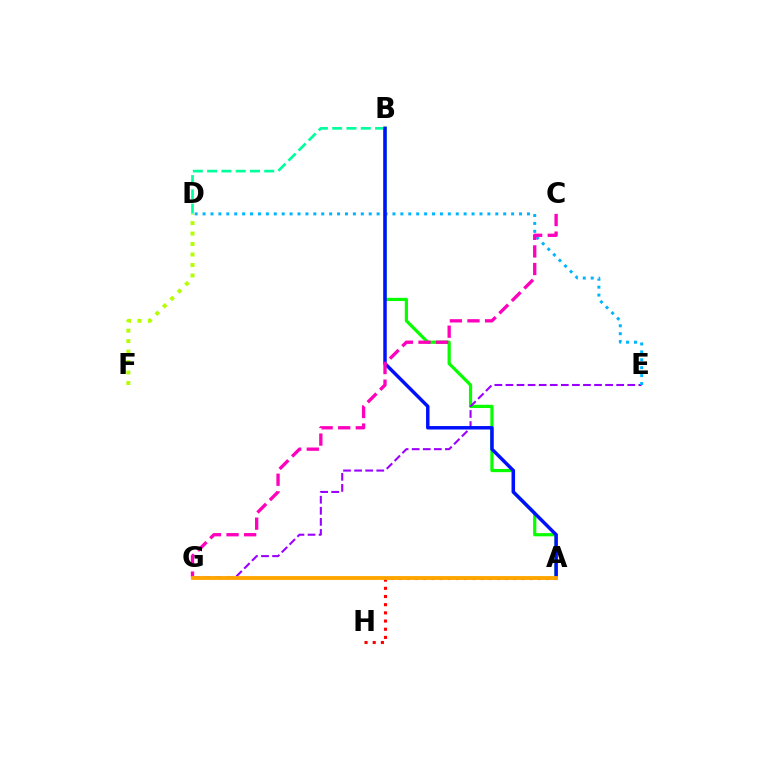{('A', 'H'): [{'color': '#ff0000', 'line_style': 'dotted', 'thickness': 2.22}], ('A', 'B'): [{'color': '#08ff00', 'line_style': 'solid', 'thickness': 2.3}, {'color': '#0010ff', 'line_style': 'solid', 'thickness': 2.49}], ('E', 'G'): [{'color': '#9b00ff', 'line_style': 'dashed', 'thickness': 1.5}], ('D', 'E'): [{'color': '#00b5ff', 'line_style': 'dotted', 'thickness': 2.15}], ('B', 'D'): [{'color': '#00ff9d', 'line_style': 'dashed', 'thickness': 1.94}], ('C', 'G'): [{'color': '#ff00bd', 'line_style': 'dashed', 'thickness': 2.39}], ('A', 'G'): [{'color': '#ffa500', 'line_style': 'solid', 'thickness': 2.78}], ('D', 'F'): [{'color': '#b3ff00', 'line_style': 'dotted', 'thickness': 2.85}]}